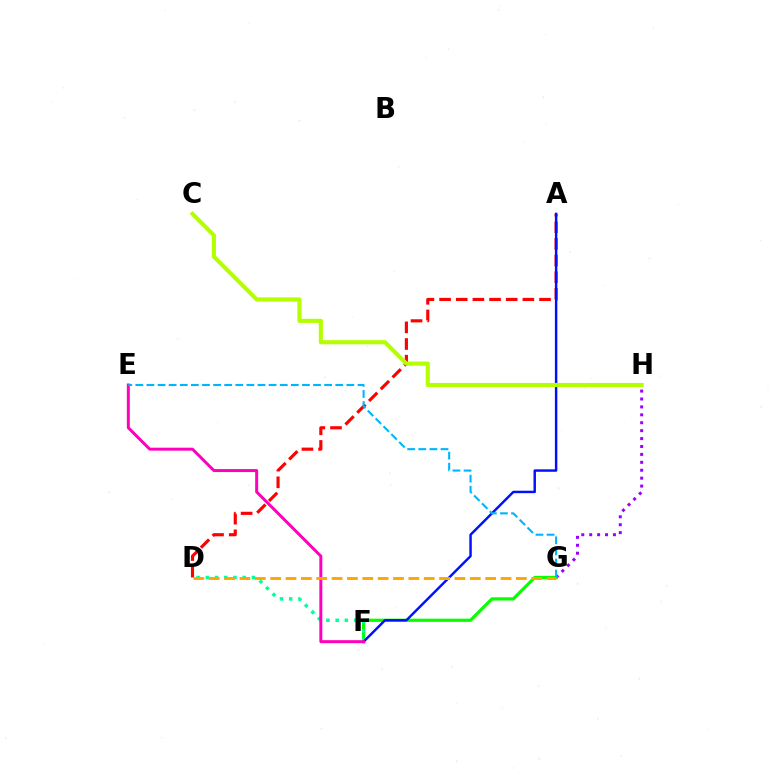{('G', 'H'): [{'color': '#9b00ff', 'line_style': 'dotted', 'thickness': 2.15}], ('A', 'D'): [{'color': '#ff0000', 'line_style': 'dashed', 'thickness': 2.26}], ('F', 'G'): [{'color': '#08ff00', 'line_style': 'solid', 'thickness': 2.31}], ('D', 'F'): [{'color': '#00ff9d', 'line_style': 'dotted', 'thickness': 2.51}], ('A', 'F'): [{'color': '#0010ff', 'line_style': 'solid', 'thickness': 1.76}], ('C', 'H'): [{'color': '#b3ff00', 'line_style': 'solid', 'thickness': 2.95}], ('E', 'F'): [{'color': '#ff00bd', 'line_style': 'solid', 'thickness': 2.15}], ('D', 'G'): [{'color': '#ffa500', 'line_style': 'dashed', 'thickness': 2.09}], ('E', 'G'): [{'color': '#00b5ff', 'line_style': 'dashed', 'thickness': 1.51}]}